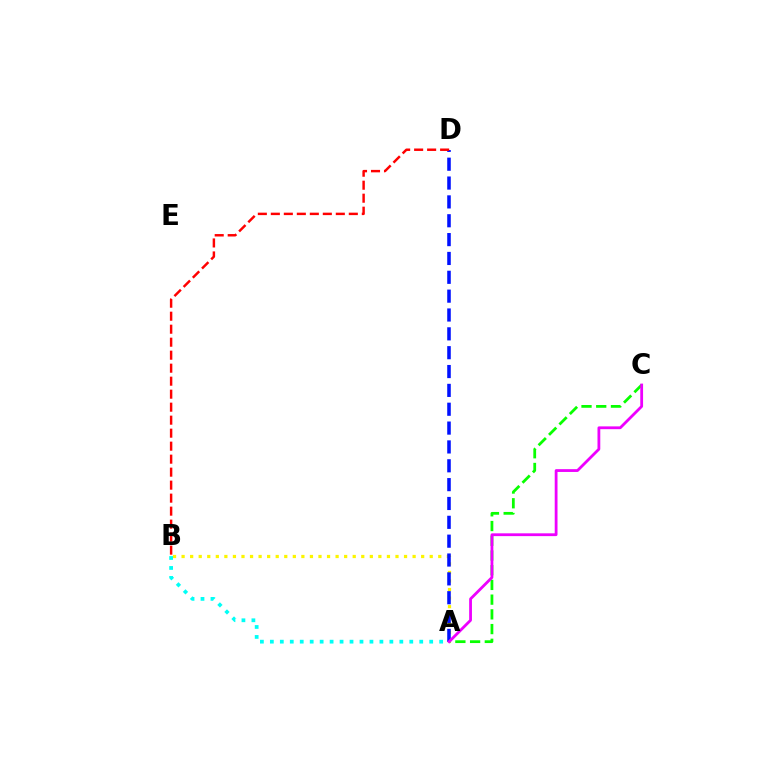{('A', 'C'): [{'color': '#08ff00', 'line_style': 'dashed', 'thickness': 2.0}, {'color': '#ee00ff', 'line_style': 'solid', 'thickness': 2.01}], ('A', 'B'): [{'color': '#fcf500', 'line_style': 'dotted', 'thickness': 2.32}, {'color': '#00fff6', 'line_style': 'dotted', 'thickness': 2.71}], ('A', 'D'): [{'color': '#0010ff', 'line_style': 'dashed', 'thickness': 2.56}], ('B', 'D'): [{'color': '#ff0000', 'line_style': 'dashed', 'thickness': 1.77}]}